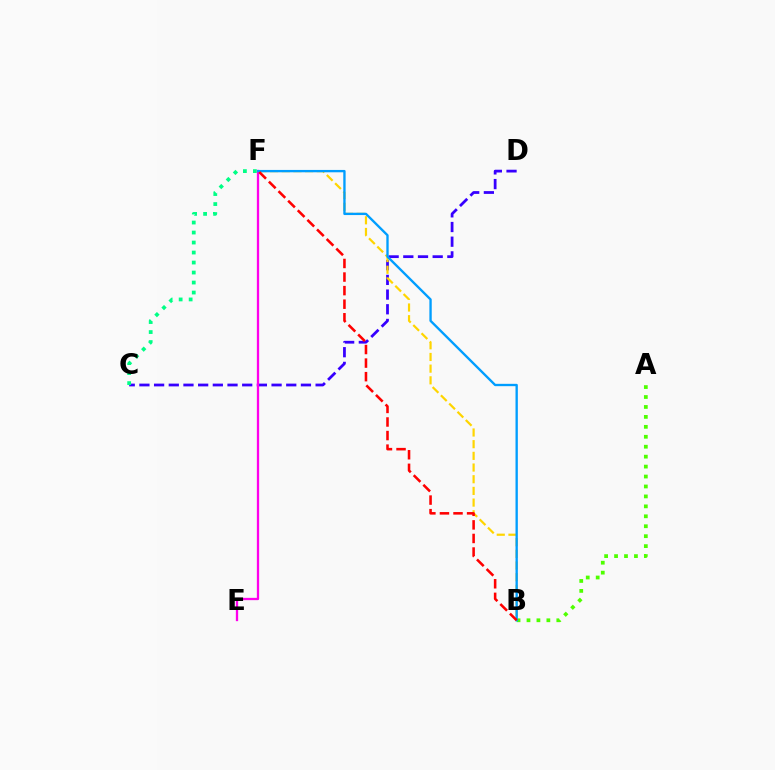{('C', 'D'): [{'color': '#3700ff', 'line_style': 'dashed', 'thickness': 1.99}], ('B', 'F'): [{'color': '#ffd500', 'line_style': 'dashed', 'thickness': 1.59}, {'color': '#009eff', 'line_style': 'solid', 'thickness': 1.69}, {'color': '#ff0000', 'line_style': 'dashed', 'thickness': 1.84}], ('E', 'F'): [{'color': '#ff00ed', 'line_style': 'solid', 'thickness': 1.65}], ('A', 'B'): [{'color': '#4fff00', 'line_style': 'dotted', 'thickness': 2.7}], ('C', 'F'): [{'color': '#00ff86', 'line_style': 'dotted', 'thickness': 2.72}]}